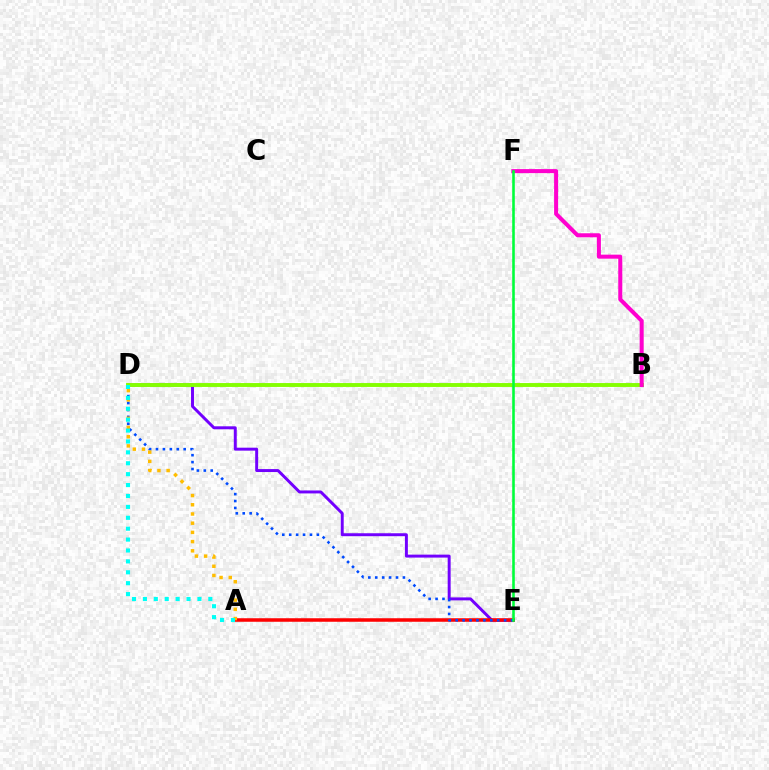{('D', 'E'): [{'color': '#7200ff', 'line_style': 'solid', 'thickness': 2.13}, {'color': '#004bff', 'line_style': 'dotted', 'thickness': 1.88}], ('A', 'E'): [{'color': '#ff0000', 'line_style': 'solid', 'thickness': 2.54}], ('B', 'D'): [{'color': '#84ff00', 'line_style': 'solid', 'thickness': 2.8}], ('B', 'F'): [{'color': '#ff00cf', 'line_style': 'solid', 'thickness': 2.9}], ('E', 'F'): [{'color': '#00ff39', 'line_style': 'solid', 'thickness': 1.86}], ('A', 'D'): [{'color': '#ffbd00', 'line_style': 'dotted', 'thickness': 2.5}, {'color': '#00fff6', 'line_style': 'dotted', 'thickness': 2.96}]}